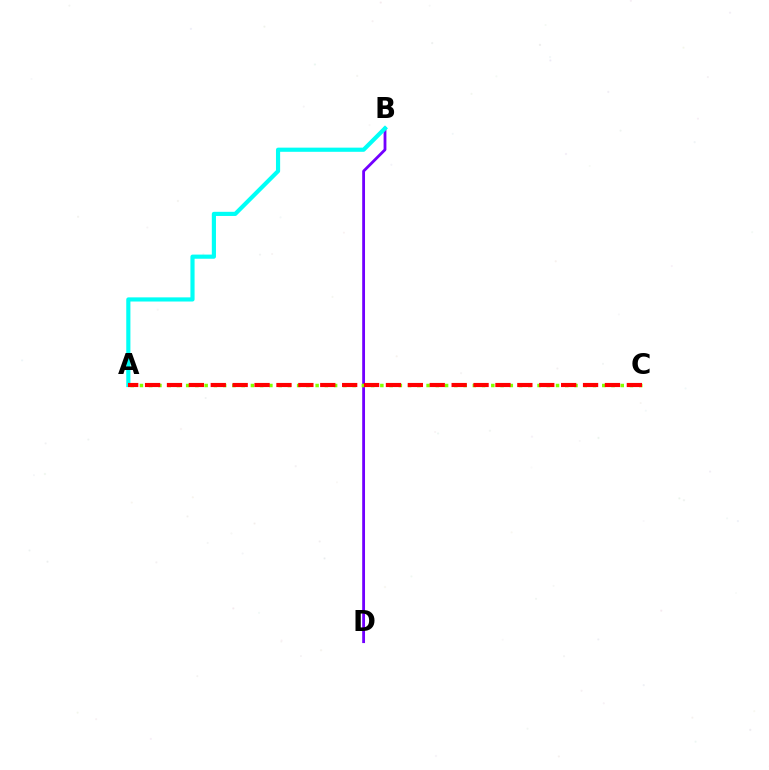{('B', 'D'): [{'color': '#7200ff', 'line_style': 'solid', 'thickness': 2.03}], ('A', 'B'): [{'color': '#00fff6', 'line_style': 'solid', 'thickness': 2.99}], ('A', 'C'): [{'color': '#84ff00', 'line_style': 'dotted', 'thickness': 2.51}, {'color': '#ff0000', 'line_style': 'dashed', 'thickness': 2.97}]}